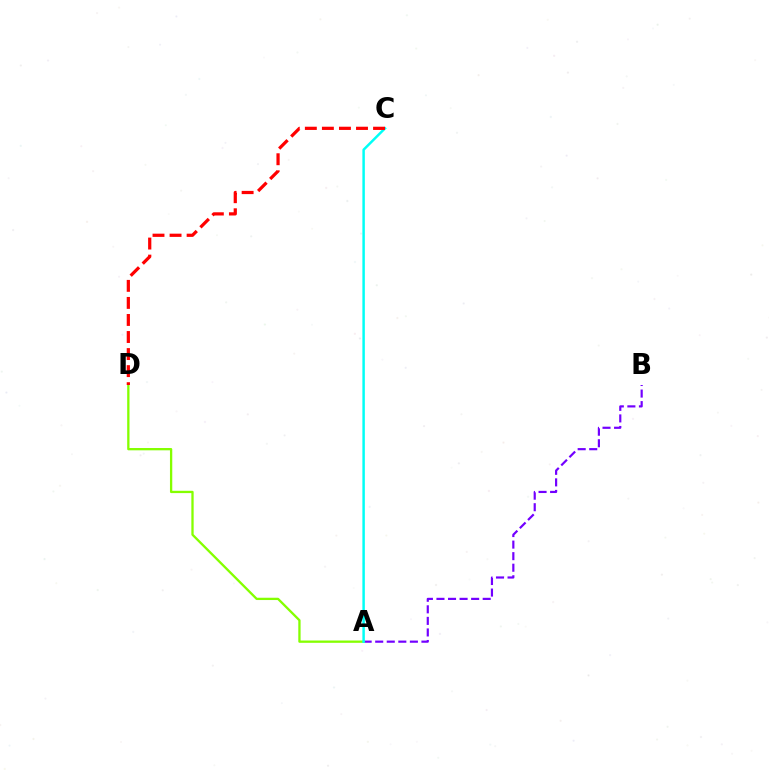{('A', 'B'): [{'color': '#7200ff', 'line_style': 'dashed', 'thickness': 1.57}], ('A', 'D'): [{'color': '#84ff00', 'line_style': 'solid', 'thickness': 1.66}], ('A', 'C'): [{'color': '#00fff6', 'line_style': 'solid', 'thickness': 1.78}], ('C', 'D'): [{'color': '#ff0000', 'line_style': 'dashed', 'thickness': 2.32}]}